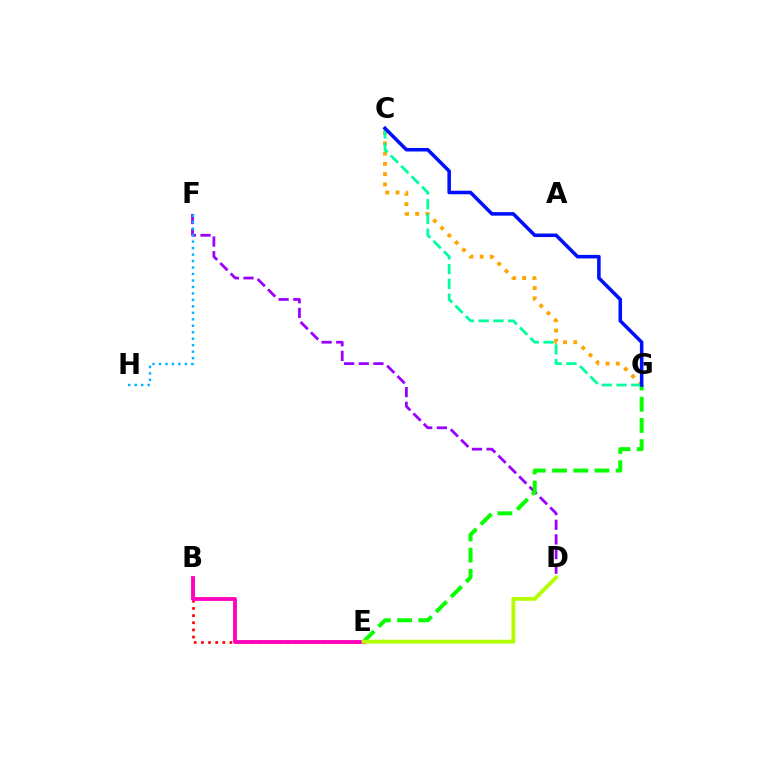{('C', 'G'): [{'color': '#ffa500', 'line_style': 'dotted', 'thickness': 2.79}, {'color': '#00ff9d', 'line_style': 'dashed', 'thickness': 2.0}, {'color': '#0010ff', 'line_style': 'solid', 'thickness': 2.55}], ('D', 'F'): [{'color': '#9b00ff', 'line_style': 'dashed', 'thickness': 1.99}], ('B', 'E'): [{'color': '#ff0000', 'line_style': 'dotted', 'thickness': 1.94}, {'color': '#ff00bd', 'line_style': 'solid', 'thickness': 2.75}], ('F', 'H'): [{'color': '#00b5ff', 'line_style': 'dotted', 'thickness': 1.76}], ('E', 'G'): [{'color': '#08ff00', 'line_style': 'dashed', 'thickness': 2.88}], ('D', 'E'): [{'color': '#b3ff00', 'line_style': 'solid', 'thickness': 2.77}]}